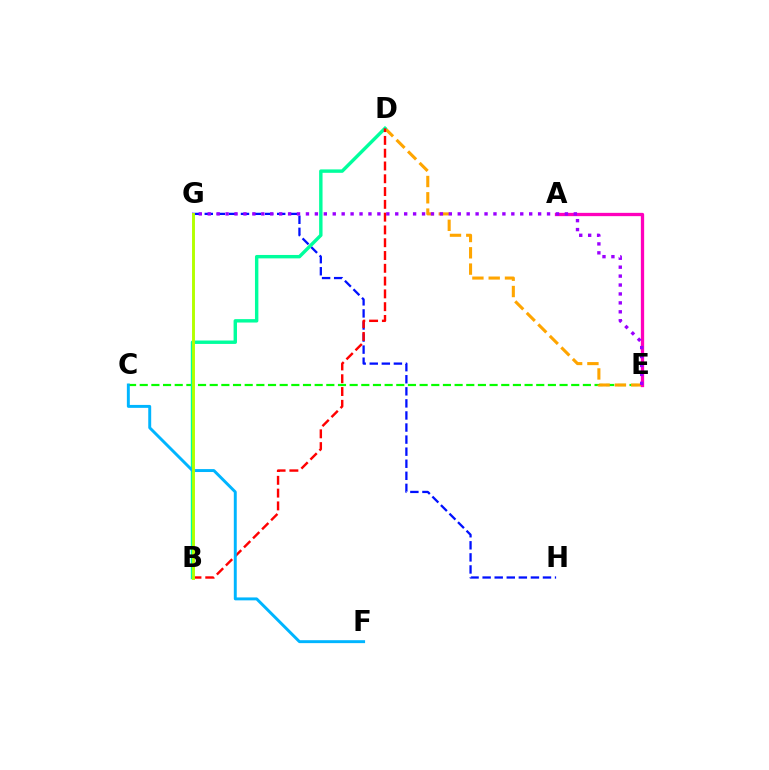{('C', 'E'): [{'color': '#08ff00', 'line_style': 'dashed', 'thickness': 1.58}], ('D', 'E'): [{'color': '#ffa500', 'line_style': 'dashed', 'thickness': 2.21}], ('G', 'H'): [{'color': '#0010ff', 'line_style': 'dashed', 'thickness': 1.64}], ('B', 'D'): [{'color': '#00ff9d', 'line_style': 'solid', 'thickness': 2.46}, {'color': '#ff0000', 'line_style': 'dashed', 'thickness': 1.74}], ('A', 'E'): [{'color': '#ff00bd', 'line_style': 'solid', 'thickness': 2.37}], ('C', 'F'): [{'color': '#00b5ff', 'line_style': 'solid', 'thickness': 2.11}], ('E', 'G'): [{'color': '#9b00ff', 'line_style': 'dotted', 'thickness': 2.43}], ('B', 'G'): [{'color': '#b3ff00', 'line_style': 'solid', 'thickness': 2.1}]}